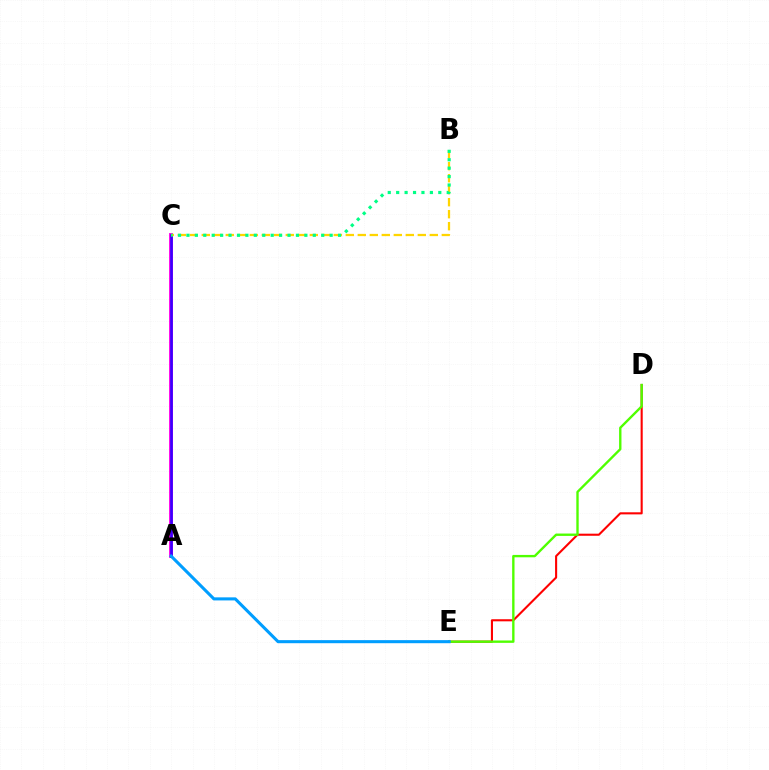{('A', 'C'): [{'color': '#ff00ed', 'line_style': 'solid', 'thickness': 2.79}, {'color': '#3700ff', 'line_style': 'solid', 'thickness': 1.9}], ('D', 'E'): [{'color': '#ff0000', 'line_style': 'solid', 'thickness': 1.51}, {'color': '#4fff00', 'line_style': 'solid', 'thickness': 1.71}], ('B', 'C'): [{'color': '#ffd500', 'line_style': 'dashed', 'thickness': 1.63}, {'color': '#00ff86', 'line_style': 'dotted', 'thickness': 2.29}], ('A', 'E'): [{'color': '#009eff', 'line_style': 'solid', 'thickness': 2.21}]}